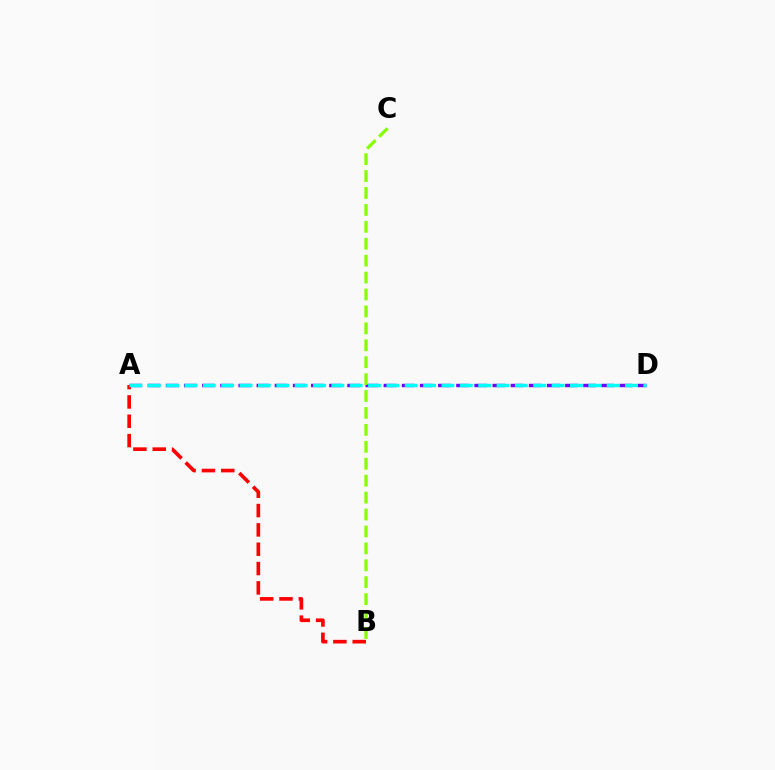{('A', 'D'): [{'color': '#7200ff', 'line_style': 'dashed', 'thickness': 2.47}, {'color': '#00fff6', 'line_style': 'dashed', 'thickness': 2.49}], ('A', 'B'): [{'color': '#ff0000', 'line_style': 'dashed', 'thickness': 2.63}], ('B', 'C'): [{'color': '#84ff00', 'line_style': 'dashed', 'thickness': 2.3}]}